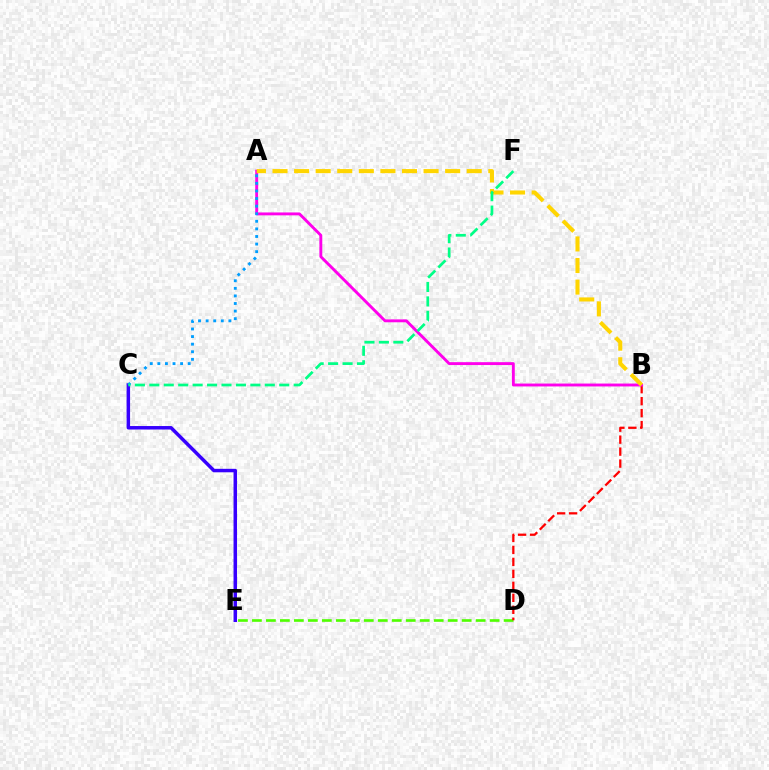{('D', 'E'): [{'color': '#4fff00', 'line_style': 'dashed', 'thickness': 1.9}], ('C', 'E'): [{'color': '#3700ff', 'line_style': 'solid', 'thickness': 2.51}], ('B', 'D'): [{'color': '#ff0000', 'line_style': 'dashed', 'thickness': 1.63}], ('A', 'B'): [{'color': '#ff00ed', 'line_style': 'solid', 'thickness': 2.08}, {'color': '#ffd500', 'line_style': 'dashed', 'thickness': 2.93}], ('A', 'C'): [{'color': '#009eff', 'line_style': 'dotted', 'thickness': 2.06}], ('C', 'F'): [{'color': '#00ff86', 'line_style': 'dashed', 'thickness': 1.96}]}